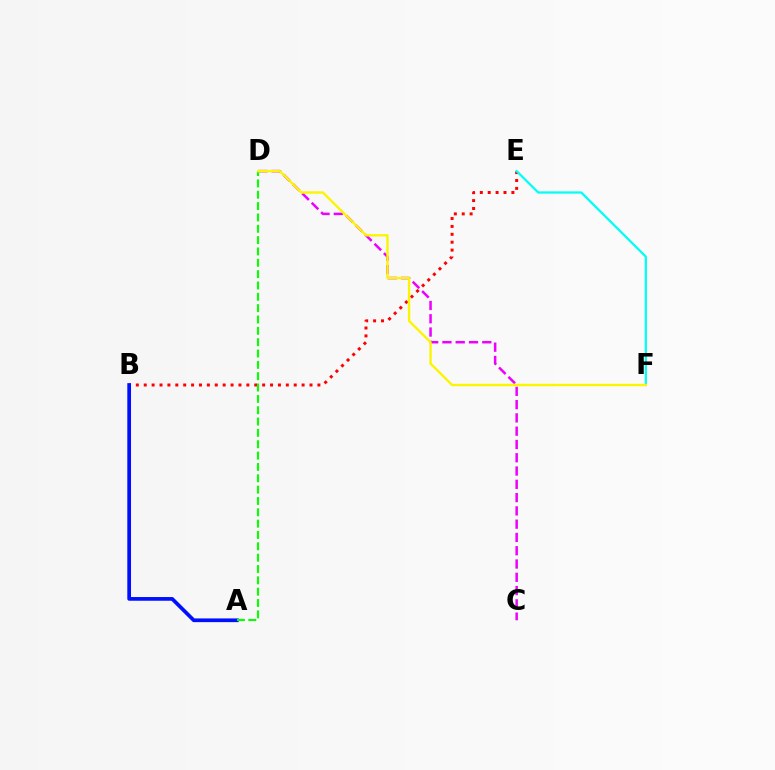{('C', 'D'): [{'color': '#ee00ff', 'line_style': 'dashed', 'thickness': 1.8}], ('B', 'E'): [{'color': '#ff0000', 'line_style': 'dotted', 'thickness': 2.14}], ('E', 'F'): [{'color': '#00fff6', 'line_style': 'solid', 'thickness': 1.61}], ('A', 'B'): [{'color': '#0010ff', 'line_style': 'solid', 'thickness': 2.68}], ('A', 'D'): [{'color': '#08ff00', 'line_style': 'dashed', 'thickness': 1.54}], ('D', 'F'): [{'color': '#fcf500', 'line_style': 'solid', 'thickness': 1.7}]}